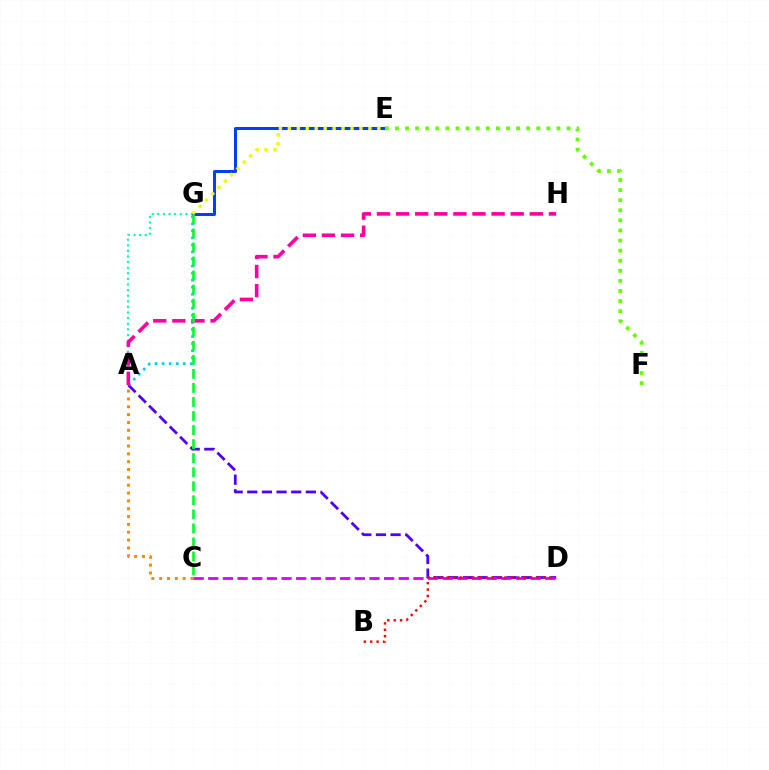{('A', 'C'): [{'color': '#ff8800', 'line_style': 'dotted', 'thickness': 2.13}], ('A', 'D'): [{'color': '#4f00ff', 'line_style': 'dashed', 'thickness': 1.99}], ('C', 'D'): [{'color': '#d600ff', 'line_style': 'dashed', 'thickness': 1.99}], ('A', 'G'): [{'color': '#00ffaf', 'line_style': 'dotted', 'thickness': 1.52}, {'color': '#00c7ff', 'line_style': 'dotted', 'thickness': 1.92}], ('A', 'H'): [{'color': '#ff00a0', 'line_style': 'dashed', 'thickness': 2.59}], ('E', 'G'): [{'color': '#003fff', 'line_style': 'solid', 'thickness': 2.18}, {'color': '#eeff00', 'line_style': 'dotted', 'thickness': 2.43}], ('B', 'D'): [{'color': '#ff0000', 'line_style': 'dotted', 'thickness': 1.74}], ('C', 'G'): [{'color': '#00ff27', 'line_style': 'dashed', 'thickness': 1.91}], ('E', 'F'): [{'color': '#66ff00', 'line_style': 'dotted', 'thickness': 2.74}]}